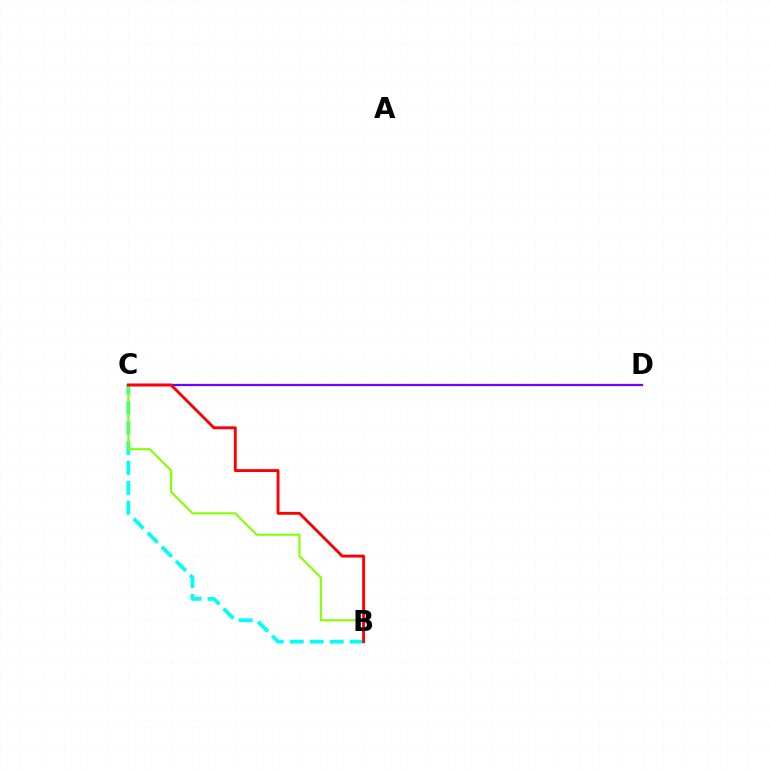{('C', 'D'): [{'color': '#7200ff', 'line_style': 'solid', 'thickness': 1.62}], ('B', 'C'): [{'color': '#00fff6', 'line_style': 'dashed', 'thickness': 2.71}, {'color': '#84ff00', 'line_style': 'solid', 'thickness': 1.52}, {'color': '#ff0000', 'line_style': 'solid', 'thickness': 2.08}]}